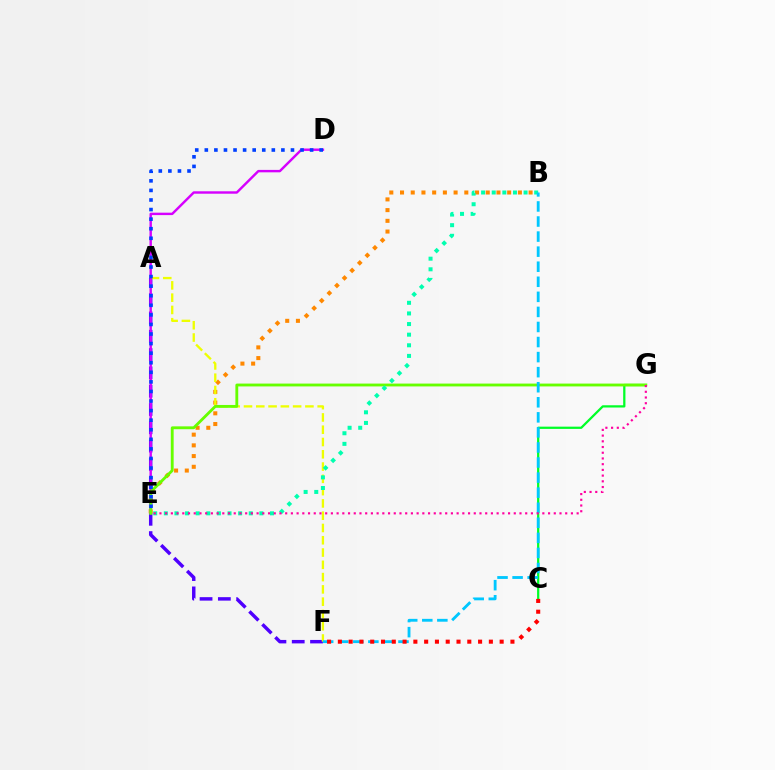{('A', 'F'): [{'color': '#4f00ff', 'line_style': 'dashed', 'thickness': 2.49}, {'color': '#eeff00', 'line_style': 'dashed', 'thickness': 1.67}], ('C', 'G'): [{'color': '#00ff27', 'line_style': 'solid', 'thickness': 1.62}], ('B', 'E'): [{'color': '#ff8800', 'line_style': 'dotted', 'thickness': 2.91}, {'color': '#00ffaf', 'line_style': 'dotted', 'thickness': 2.88}], ('D', 'E'): [{'color': '#d600ff', 'line_style': 'solid', 'thickness': 1.75}, {'color': '#003fff', 'line_style': 'dotted', 'thickness': 2.6}], ('E', 'G'): [{'color': '#66ff00', 'line_style': 'solid', 'thickness': 2.05}, {'color': '#ff00a0', 'line_style': 'dotted', 'thickness': 1.55}], ('B', 'F'): [{'color': '#00c7ff', 'line_style': 'dashed', 'thickness': 2.05}], ('C', 'F'): [{'color': '#ff0000', 'line_style': 'dotted', 'thickness': 2.93}]}